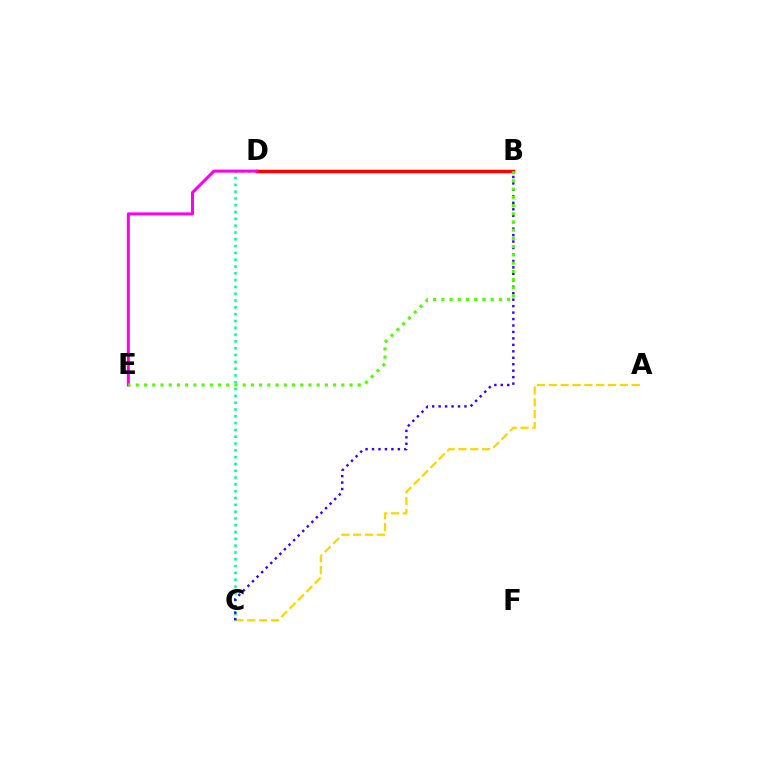{('B', 'D'): [{'color': '#009eff', 'line_style': 'solid', 'thickness': 2.4}, {'color': '#ff0000', 'line_style': 'solid', 'thickness': 2.36}], ('A', 'C'): [{'color': '#ffd500', 'line_style': 'dashed', 'thickness': 1.61}], ('C', 'D'): [{'color': '#00ff86', 'line_style': 'dotted', 'thickness': 1.85}], ('D', 'E'): [{'color': '#ff00ed', 'line_style': 'solid', 'thickness': 2.17}], ('B', 'C'): [{'color': '#3700ff', 'line_style': 'dotted', 'thickness': 1.75}], ('B', 'E'): [{'color': '#4fff00', 'line_style': 'dotted', 'thickness': 2.23}]}